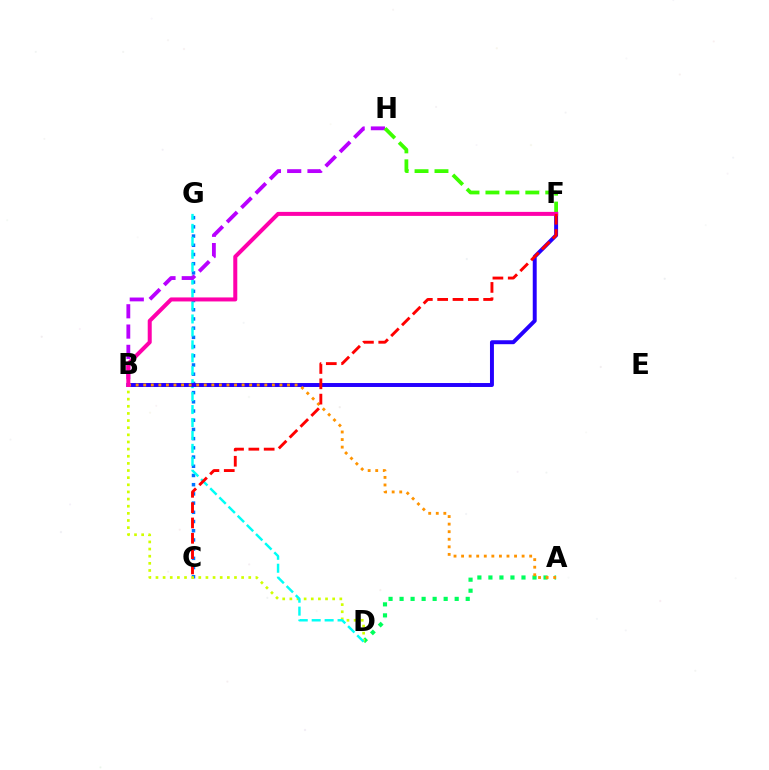{('C', 'G'): [{'color': '#0074ff', 'line_style': 'dotted', 'thickness': 2.5}], ('A', 'D'): [{'color': '#00ff5c', 'line_style': 'dotted', 'thickness': 2.99}], ('B', 'D'): [{'color': '#d1ff00', 'line_style': 'dotted', 'thickness': 1.94}], ('D', 'G'): [{'color': '#00fff6', 'line_style': 'dashed', 'thickness': 1.76}], ('B', 'H'): [{'color': '#b900ff', 'line_style': 'dashed', 'thickness': 2.76}], ('B', 'F'): [{'color': '#2500ff', 'line_style': 'solid', 'thickness': 2.84}, {'color': '#ff00ac', 'line_style': 'solid', 'thickness': 2.89}], ('A', 'B'): [{'color': '#ff9400', 'line_style': 'dotted', 'thickness': 2.06}], ('F', 'H'): [{'color': '#3dff00', 'line_style': 'dashed', 'thickness': 2.71}], ('C', 'F'): [{'color': '#ff0000', 'line_style': 'dashed', 'thickness': 2.08}]}